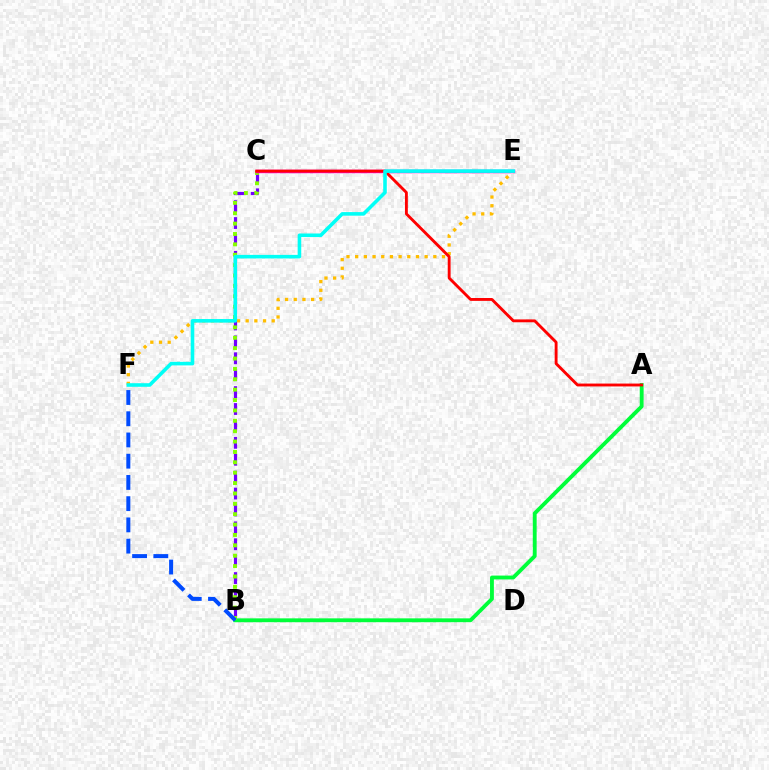{('A', 'B'): [{'color': '#00ff39', 'line_style': 'solid', 'thickness': 2.77}], ('B', 'C'): [{'color': '#7200ff', 'line_style': 'dashed', 'thickness': 2.3}, {'color': '#84ff00', 'line_style': 'dotted', 'thickness': 2.82}], ('E', 'F'): [{'color': '#ffbd00', 'line_style': 'dotted', 'thickness': 2.36}, {'color': '#00fff6', 'line_style': 'solid', 'thickness': 2.58}], ('C', 'E'): [{'color': '#ff00cf', 'line_style': 'solid', 'thickness': 2.49}], ('B', 'F'): [{'color': '#004bff', 'line_style': 'dashed', 'thickness': 2.88}], ('A', 'C'): [{'color': '#ff0000', 'line_style': 'solid', 'thickness': 2.07}]}